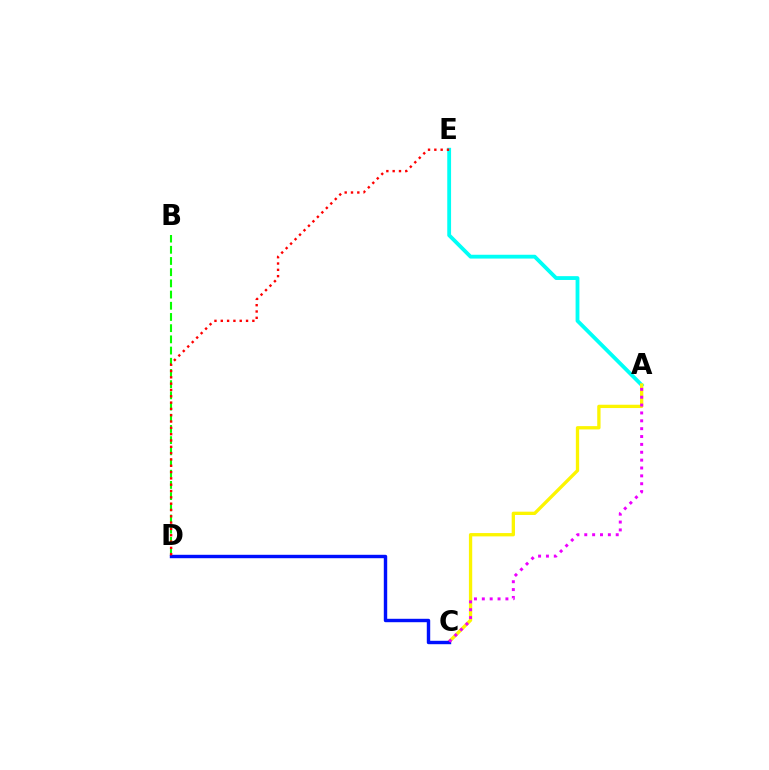{('B', 'D'): [{'color': '#08ff00', 'line_style': 'dashed', 'thickness': 1.52}], ('A', 'E'): [{'color': '#00fff6', 'line_style': 'solid', 'thickness': 2.75}], ('A', 'C'): [{'color': '#fcf500', 'line_style': 'solid', 'thickness': 2.38}, {'color': '#ee00ff', 'line_style': 'dotted', 'thickness': 2.14}], ('C', 'D'): [{'color': '#0010ff', 'line_style': 'solid', 'thickness': 2.46}], ('D', 'E'): [{'color': '#ff0000', 'line_style': 'dotted', 'thickness': 1.72}]}